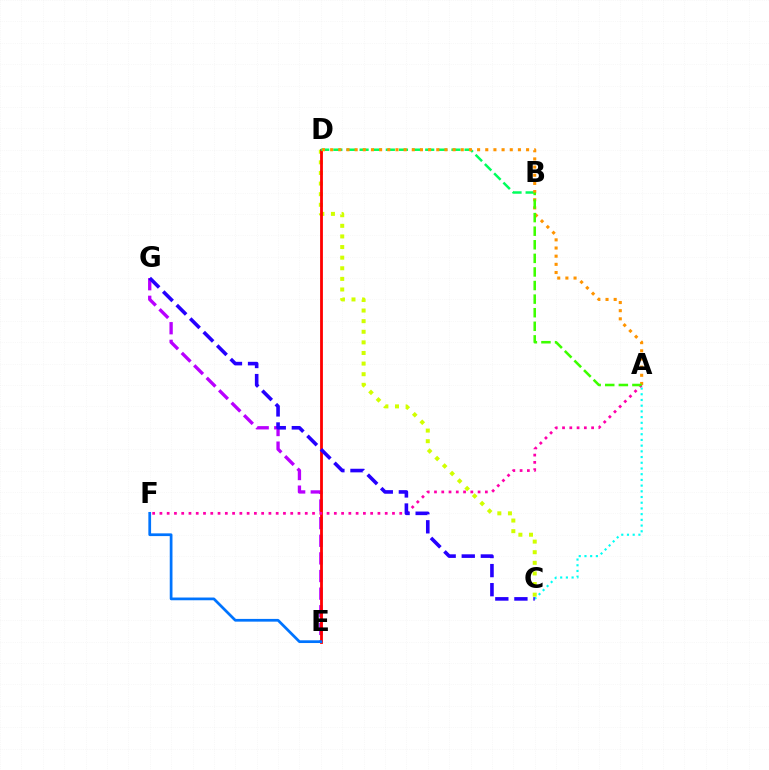{('A', 'C'): [{'color': '#00fff6', 'line_style': 'dotted', 'thickness': 1.55}], ('C', 'D'): [{'color': '#d1ff00', 'line_style': 'dotted', 'thickness': 2.88}], ('E', 'G'): [{'color': '#b900ff', 'line_style': 'dashed', 'thickness': 2.39}], ('D', 'E'): [{'color': '#ff0000', 'line_style': 'solid', 'thickness': 2.02}], ('E', 'F'): [{'color': '#0074ff', 'line_style': 'solid', 'thickness': 1.97}], ('B', 'D'): [{'color': '#00ff5c', 'line_style': 'dashed', 'thickness': 1.78}], ('A', 'F'): [{'color': '#ff00ac', 'line_style': 'dotted', 'thickness': 1.97}], ('C', 'G'): [{'color': '#2500ff', 'line_style': 'dashed', 'thickness': 2.59}], ('A', 'D'): [{'color': '#ff9400', 'line_style': 'dotted', 'thickness': 2.22}], ('A', 'B'): [{'color': '#3dff00', 'line_style': 'dashed', 'thickness': 1.85}]}